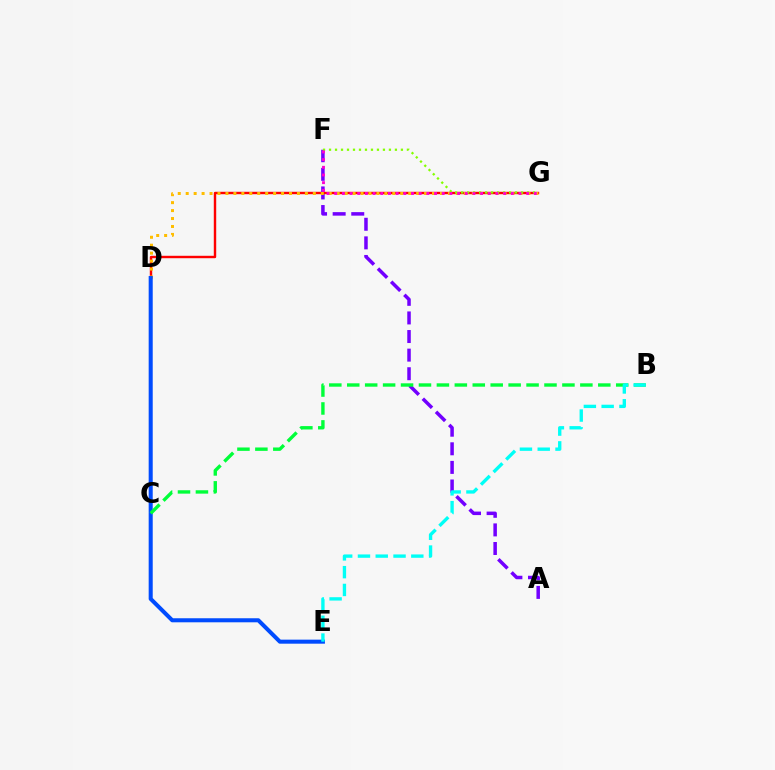{('A', 'F'): [{'color': '#7200ff', 'line_style': 'dashed', 'thickness': 2.53}], ('D', 'G'): [{'color': '#ff0000', 'line_style': 'solid', 'thickness': 1.74}, {'color': '#ffbd00', 'line_style': 'dotted', 'thickness': 2.16}], ('F', 'G'): [{'color': '#84ff00', 'line_style': 'dotted', 'thickness': 1.63}, {'color': '#ff00cf', 'line_style': 'dotted', 'thickness': 2.09}], ('D', 'E'): [{'color': '#004bff', 'line_style': 'solid', 'thickness': 2.91}], ('B', 'C'): [{'color': '#00ff39', 'line_style': 'dashed', 'thickness': 2.44}], ('B', 'E'): [{'color': '#00fff6', 'line_style': 'dashed', 'thickness': 2.42}]}